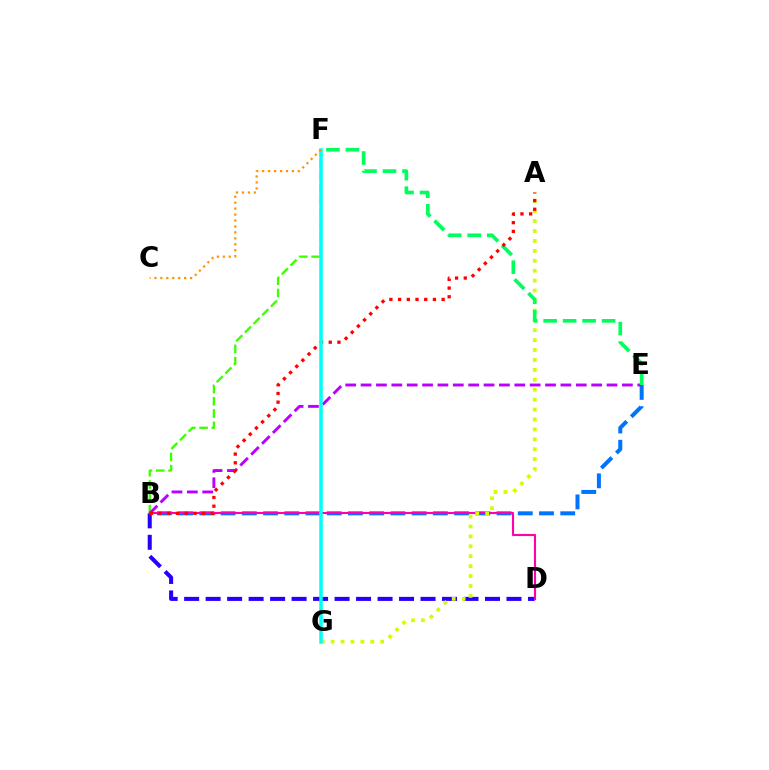{('B', 'F'): [{'color': '#3dff00', 'line_style': 'dashed', 'thickness': 1.67}], ('B', 'D'): [{'color': '#2500ff', 'line_style': 'dashed', 'thickness': 2.92}, {'color': '#ff00ac', 'line_style': 'solid', 'thickness': 1.53}], ('B', 'E'): [{'color': '#0074ff', 'line_style': 'dashed', 'thickness': 2.88}, {'color': '#b900ff', 'line_style': 'dashed', 'thickness': 2.09}], ('A', 'G'): [{'color': '#d1ff00', 'line_style': 'dotted', 'thickness': 2.69}], ('E', 'F'): [{'color': '#00ff5c', 'line_style': 'dashed', 'thickness': 2.65}], ('A', 'B'): [{'color': '#ff0000', 'line_style': 'dotted', 'thickness': 2.37}], ('F', 'G'): [{'color': '#00fff6', 'line_style': 'solid', 'thickness': 2.54}], ('C', 'F'): [{'color': '#ff9400', 'line_style': 'dotted', 'thickness': 1.62}]}